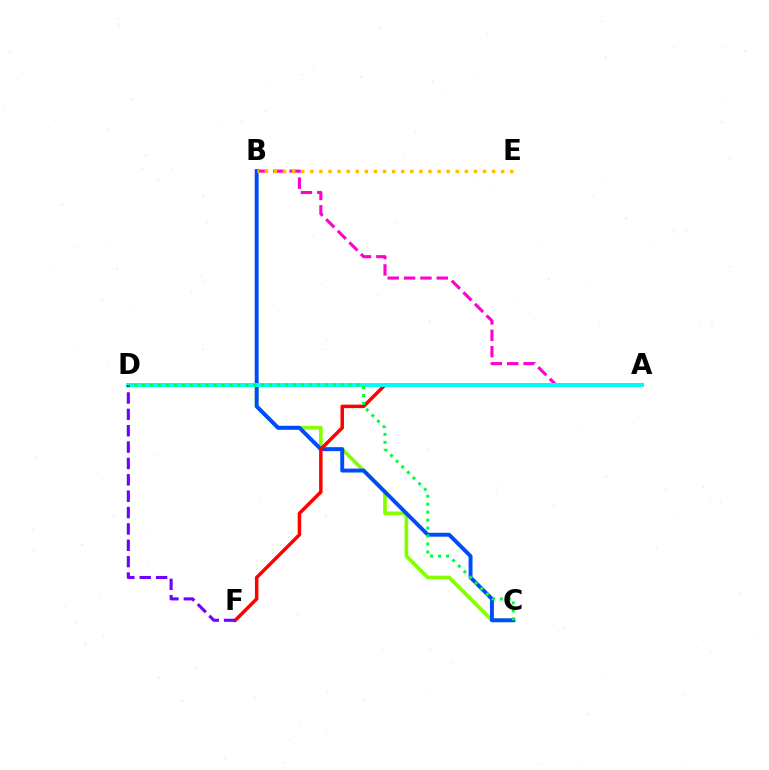{('C', 'D'): [{'color': '#84ff00', 'line_style': 'solid', 'thickness': 2.67}, {'color': '#00ff39', 'line_style': 'dotted', 'thickness': 2.16}], ('A', 'B'): [{'color': '#ff00cf', 'line_style': 'dashed', 'thickness': 2.22}], ('B', 'C'): [{'color': '#004bff', 'line_style': 'solid', 'thickness': 2.82}], ('A', 'F'): [{'color': '#ff0000', 'line_style': 'solid', 'thickness': 2.51}], ('A', 'D'): [{'color': '#00fff6', 'line_style': 'solid', 'thickness': 2.82}], ('B', 'E'): [{'color': '#ffbd00', 'line_style': 'dotted', 'thickness': 2.47}], ('D', 'F'): [{'color': '#7200ff', 'line_style': 'dashed', 'thickness': 2.22}]}